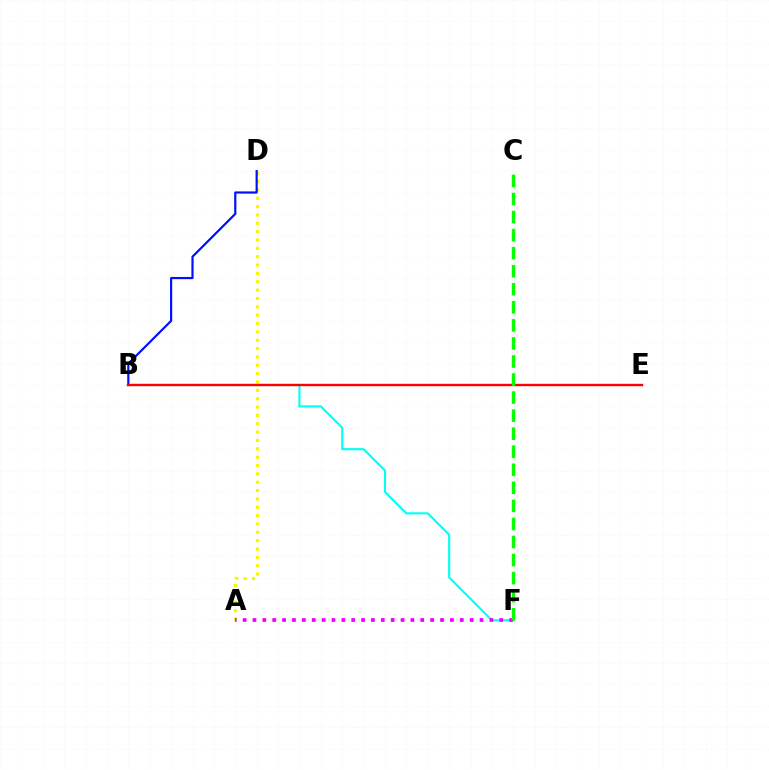{('B', 'F'): [{'color': '#00fff6', 'line_style': 'solid', 'thickness': 1.52}], ('A', 'D'): [{'color': '#fcf500', 'line_style': 'dotted', 'thickness': 2.27}], ('B', 'D'): [{'color': '#0010ff', 'line_style': 'solid', 'thickness': 1.58}], ('B', 'E'): [{'color': '#ff0000', 'line_style': 'solid', 'thickness': 1.71}], ('A', 'F'): [{'color': '#ee00ff', 'line_style': 'dotted', 'thickness': 2.68}], ('C', 'F'): [{'color': '#08ff00', 'line_style': 'dashed', 'thickness': 2.45}]}